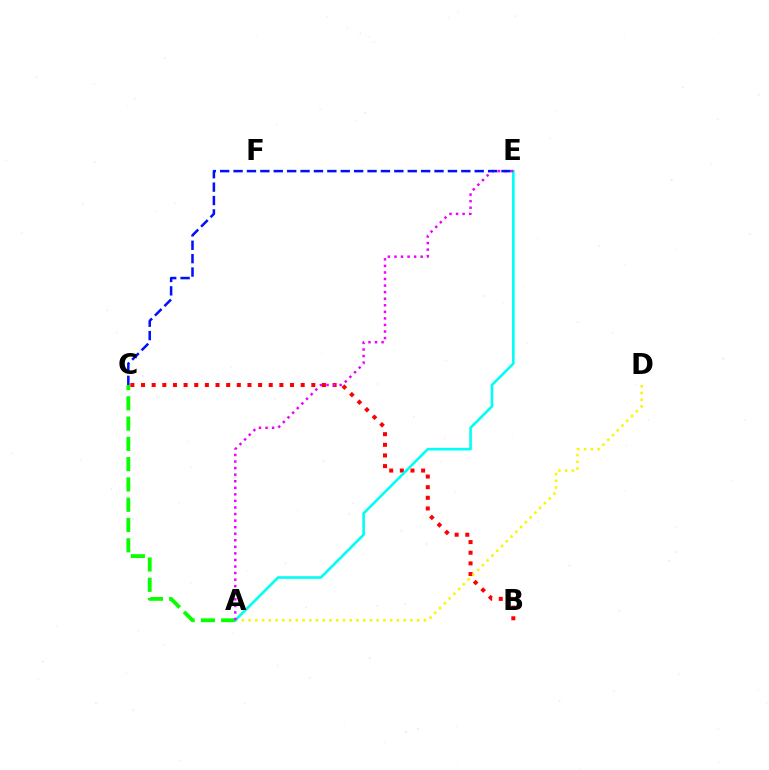{('A', 'C'): [{'color': '#08ff00', 'line_style': 'dashed', 'thickness': 2.76}], ('B', 'C'): [{'color': '#ff0000', 'line_style': 'dotted', 'thickness': 2.89}], ('A', 'D'): [{'color': '#fcf500', 'line_style': 'dotted', 'thickness': 1.83}], ('A', 'E'): [{'color': '#00fff6', 'line_style': 'solid', 'thickness': 1.88}, {'color': '#ee00ff', 'line_style': 'dotted', 'thickness': 1.78}], ('C', 'E'): [{'color': '#0010ff', 'line_style': 'dashed', 'thickness': 1.82}]}